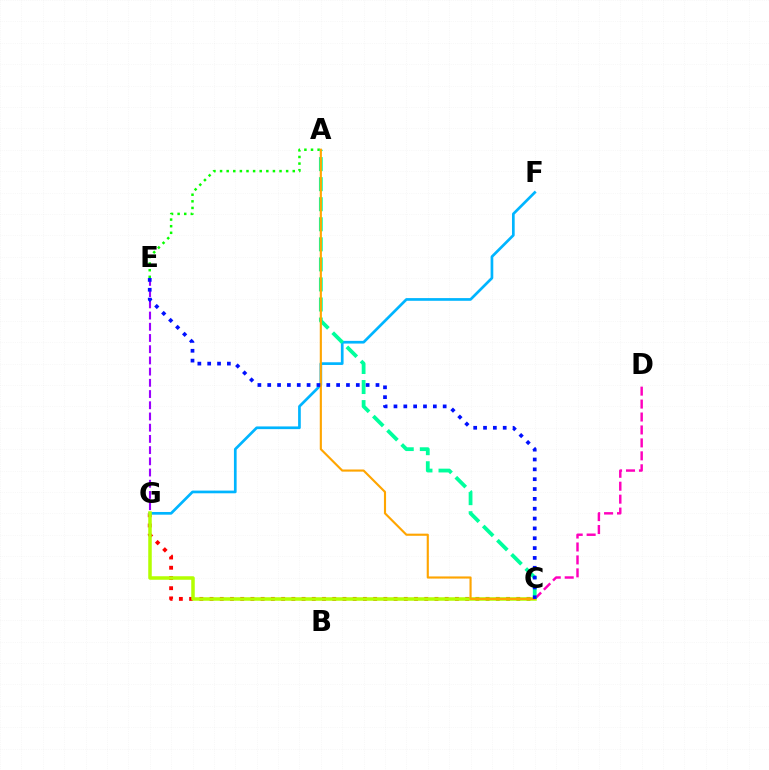{('C', 'D'): [{'color': '#ff00bd', 'line_style': 'dashed', 'thickness': 1.76}], ('C', 'G'): [{'color': '#ff0000', 'line_style': 'dotted', 'thickness': 2.78}, {'color': '#b3ff00', 'line_style': 'solid', 'thickness': 2.53}], ('E', 'G'): [{'color': '#9b00ff', 'line_style': 'dashed', 'thickness': 1.52}], ('F', 'G'): [{'color': '#00b5ff', 'line_style': 'solid', 'thickness': 1.94}], ('A', 'E'): [{'color': '#08ff00', 'line_style': 'dotted', 'thickness': 1.8}], ('A', 'C'): [{'color': '#00ff9d', 'line_style': 'dashed', 'thickness': 2.72}, {'color': '#ffa500', 'line_style': 'solid', 'thickness': 1.54}], ('C', 'E'): [{'color': '#0010ff', 'line_style': 'dotted', 'thickness': 2.67}]}